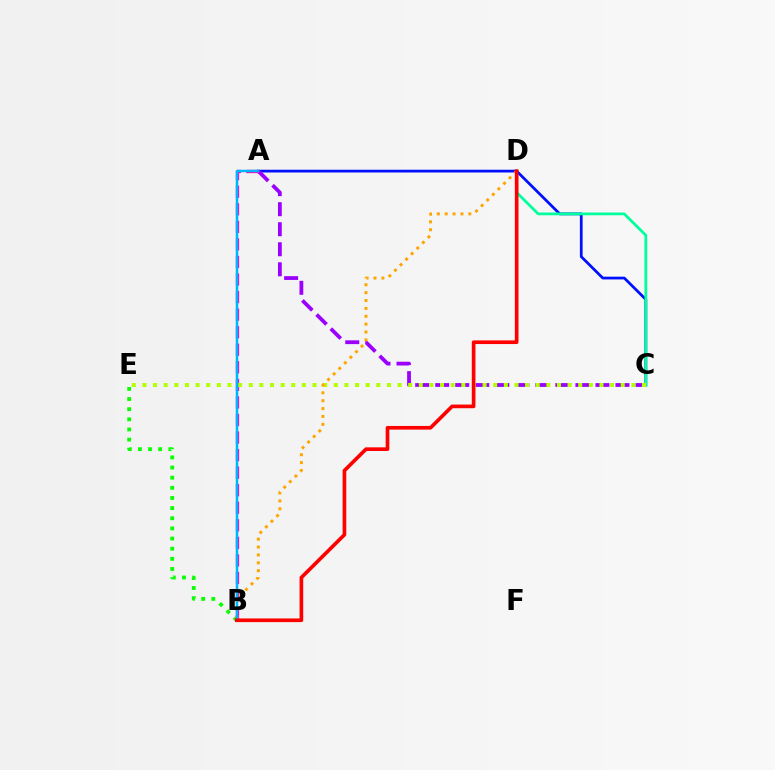{('A', 'C'): [{'color': '#0010ff', 'line_style': 'solid', 'thickness': 1.98}, {'color': '#9b00ff', 'line_style': 'dashed', 'thickness': 2.72}], ('B', 'E'): [{'color': '#08ff00', 'line_style': 'dotted', 'thickness': 2.76}], ('A', 'B'): [{'color': '#ff00bd', 'line_style': 'dashed', 'thickness': 2.39}, {'color': '#00b5ff', 'line_style': 'solid', 'thickness': 1.79}], ('C', 'D'): [{'color': '#00ff9d', 'line_style': 'solid', 'thickness': 2.0}], ('C', 'E'): [{'color': '#b3ff00', 'line_style': 'dotted', 'thickness': 2.89}], ('B', 'D'): [{'color': '#ffa500', 'line_style': 'dotted', 'thickness': 2.14}, {'color': '#ff0000', 'line_style': 'solid', 'thickness': 2.64}]}